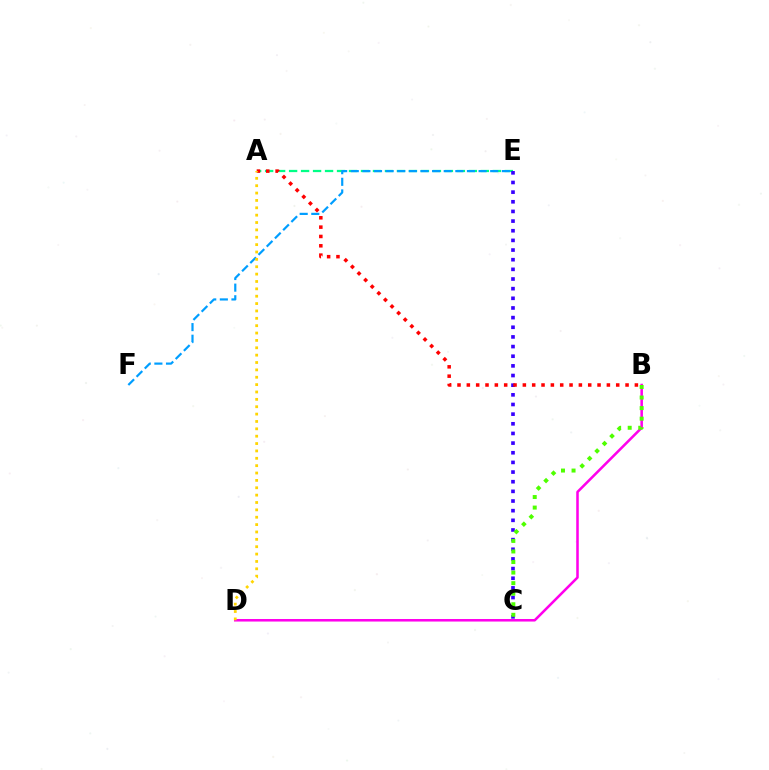{('A', 'E'): [{'color': '#00ff86', 'line_style': 'dashed', 'thickness': 1.63}], ('C', 'E'): [{'color': '#3700ff', 'line_style': 'dotted', 'thickness': 2.62}], ('E', 'F'): [{'color': '#009eff', 'line_style': 'dashed', 'thickness': 1.58}], ('B', 'D'): [{'color': '#ff00ed', 'line_style': 'solid', 'thickness': 1.83}], ('A', 'B'): [{'color': '#ff0000', 'line_style': 'dotted', 'thickness': 2.54}], ('A', 'D'): [{'color': '#ffd500', 'line_style': 'dotted', 'thickness': 2.0}], ('B', 'C'): [{'color': '#4fff00', 'line_style': 'dotted', 'thickness': 2.87}]}